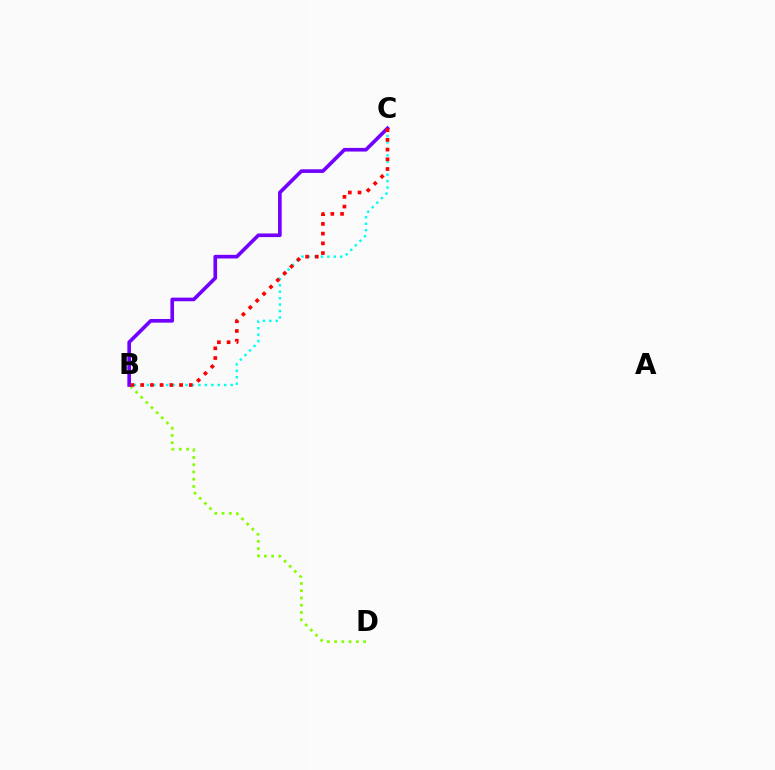{('B', 'C'): [{'color': '#00fff6', 'line_style': 'dotted', 'thickness': 1.75}, {'color': '#7200ff', 'line_style': 'solid', 'thickness': 2.63}, {'color': '#ff0000', 'line_style': 'dotted', 'thickness': 2.64}], ('B', 'D'): [{'color': '#84ff00', 'line_style': 'dotted', 'thickness': 1.97}]}